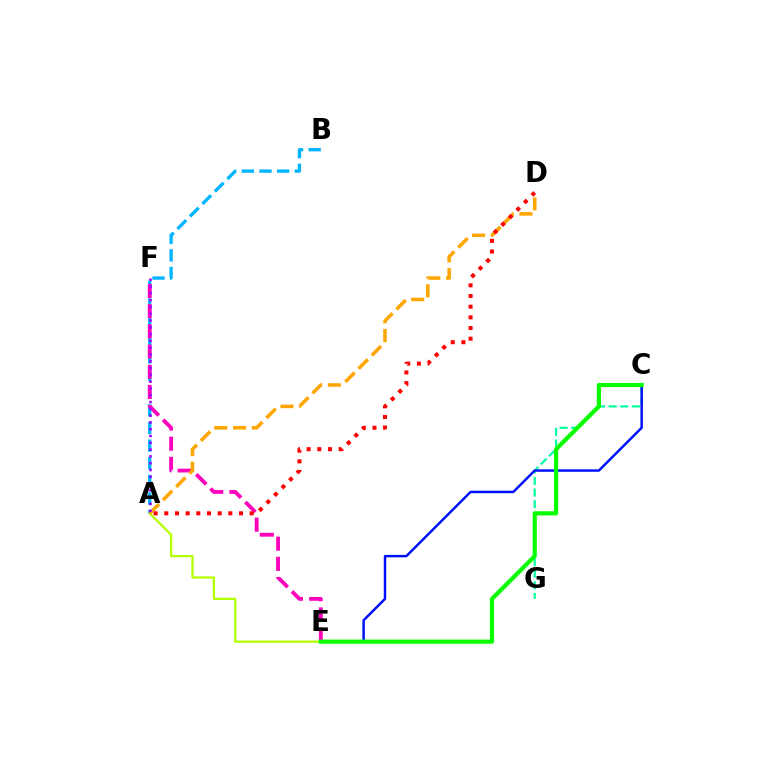{('A', 'E'): [{'color': '#b3ff00', 'line_style': 'solid', 'thickness': 1.64}], ('A', 'B'): [{'color': '#00b5ff', 'line_style': 'dashed', 'thickness': 2.4}], ('E', 'F'): [{'color': '#ff00bd', 'line_style': 'dashed', 'thickness': 2.74}], ('C', 'G'): [{'color': '#00ff9d', 'line_style': 'dashed', 'thickness': 1.57}], ('C', 'E'): [{'color': '#0010ff', 'line_style': 'solid', 'thickness': 1.78}, {'color': '#08ff00', 'line_style': 'solid', 'thickness': 2.99}], ('A', 'D'): [{'color': '#ffa500', 'line_style': 'dashed', 'thickness': 2.55}, {'color': '#ff0000', 'line_style': 'dotted', 'thickness': 2.9}], ('A', 'F'): [{'color': '#9b00ff', 'line_style': 'dotted', 'thickness': 1.85}]}